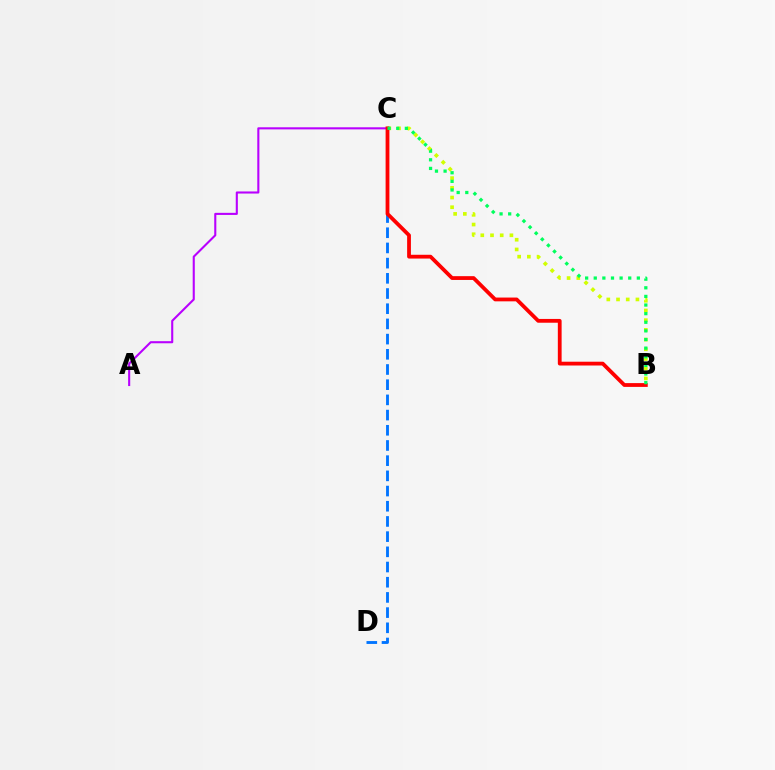{('C', 'D'): [{'color': '#0074ff', 'line_style': 'dashed', 'thickness': 2.06}], ('B', 'C'): [{'color': '#d1ff00', 'line_style': 'dotted', 'thickness': 2.64}, {'color': '#ff0000', 'line_style': 'solid', 'thickness': 2.73}, {'color': '#00ff5c', 'line_style': 'dotted', 'thickness': 2.34}], ('A', 'C'): [{'color': '#b900ff', 'line_style': 'solid', 'thickness': 1.51}]}